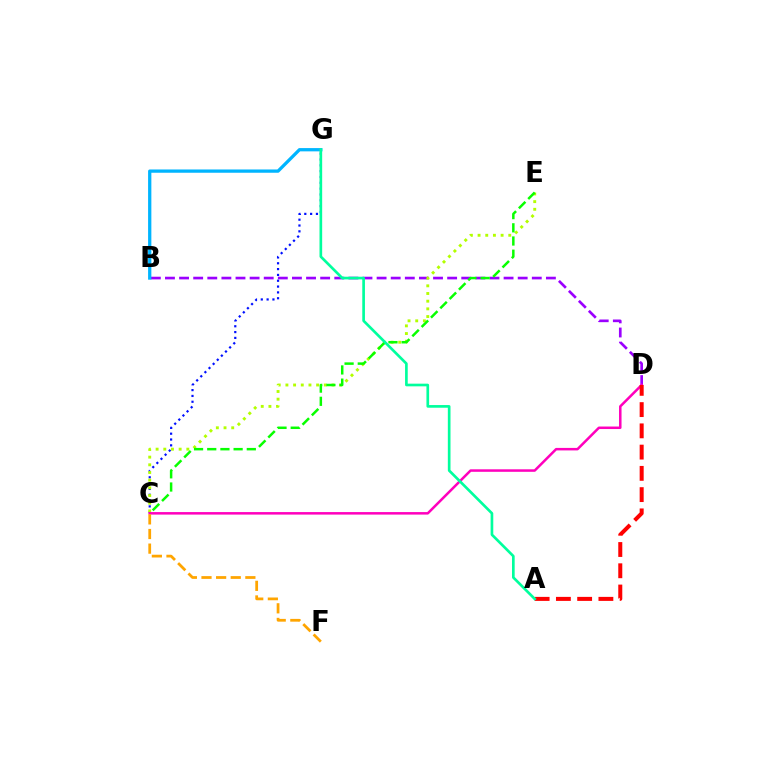{('B', 'D'): [{'color': '#9b00ff', 'line_style': 'dashed', 'thickness': 1.92}], ('C', 'G'): [{'color': '#0010ff', 'line_style': 'dotted', 'thickness': 1.58}], ('C', 'E'): [{'color': '#b3ff00', 'line_style': 'dotted', 'thickness': 2.09}, {'color': '#08ff00', 'line_style': 'dashed', 'thickness': 1.79}], ('B', 'G'): [{'color': '#00b5ff', 'line_style': 'solid', 'thickness': 2.36}], ('C', 'D'): [{'color': '#ff00bd', 'line_style': 'solid', 'thickness': 1.81}], ('A', 'D'): [{'color': '#ff0000', 'line_style': 'dashed', 'thickness': 2.89}], ('A', 'G'): [{'color': '#00ff9d', 'line_style': 'solid', 'thickness': 1.92}], ('C', 'F'): [{'color': '#ffa500', 'line_style': 'dashed', 'thickness': 1.99}]}